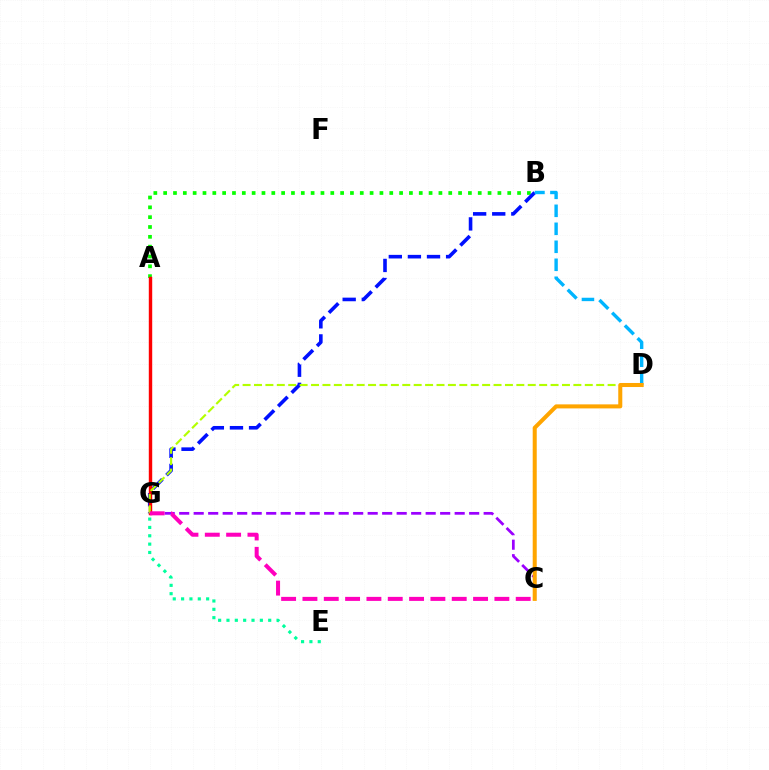{('A', 'B'): [{'color': '#08ff00', 'line_style': 'dotted', 'thickness': 2.67}], ('B', 'G'): [{'color': '#0010ff', 'line_style': 'dashed', 'thickness': 2.59}], ('B', 'D'): [{'color': '#00b5ff', 'line_style': 'dashed', 'thickness': 2.44}], ('C', 'G'): [{'color': '#9b00ff', 'line_style': 'dashed', 'thickness': 1.97}, {'color': '#ff00bd', 'line_style': 'dashed', 'thickness': 2.9}], ('A', 'G'): [{'color': '#ff0000', 'line_style': 'solid', 'thickness': 2.46}], ('D', 'G'): [{'color': '#b3ff00', 'line_style': 'dashed', 'thickness': 1.55}], ('E', 'G'): [{'color': '#00ff9d', 'line_style': 'dotted', 'thickness': 2.27}], ('C', 'D'): [{'color': '#ffa500', 'line_style': 'solid', 'thickness': 2.91}]}